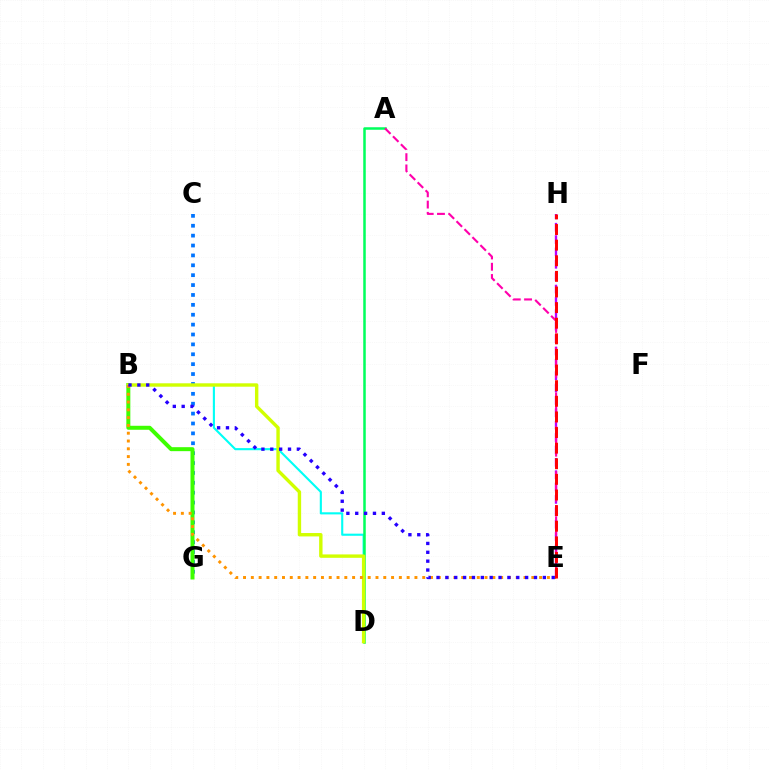{('B', 'D'): [{'color': '#00fff6', 'line_style': 'solid', 'thickness': 1.53}, {'color': '#d1ff00', 'line_style': 'solid', 'thickness': 2.44}], ('C', 'G'): [{'color': '#0074ff', 'line_style': 'dotted', 'thickness': 2.69}], ('A', 'D'): [{'color': '#00ff5c', 'line_style': 'solid', 'thickness': 1.81}], ('E', 'H'): [{'color': '#b900ff', 'line_style': 'dashed', 'thickness': 1.68}, {'color': '#ff0000', 'line_style': 'dashed', 'thickness': 2.12}], ('B', 'G'): [{'color': '#3dff00', 'line_style': 'solid', 'thickness': 2.87}], ('A', 'E'): [{'color': '#ff00ac', 'line_style': 'dashed', 'thickness': 1.53}], ('B', 'E'): [{'color': '#ff9400', 'line_style': 'dotted', 'thickness': 2.12}, {'color': '#2500ff', 'line_style': 'dotted', 'thickness': 2.41}]}